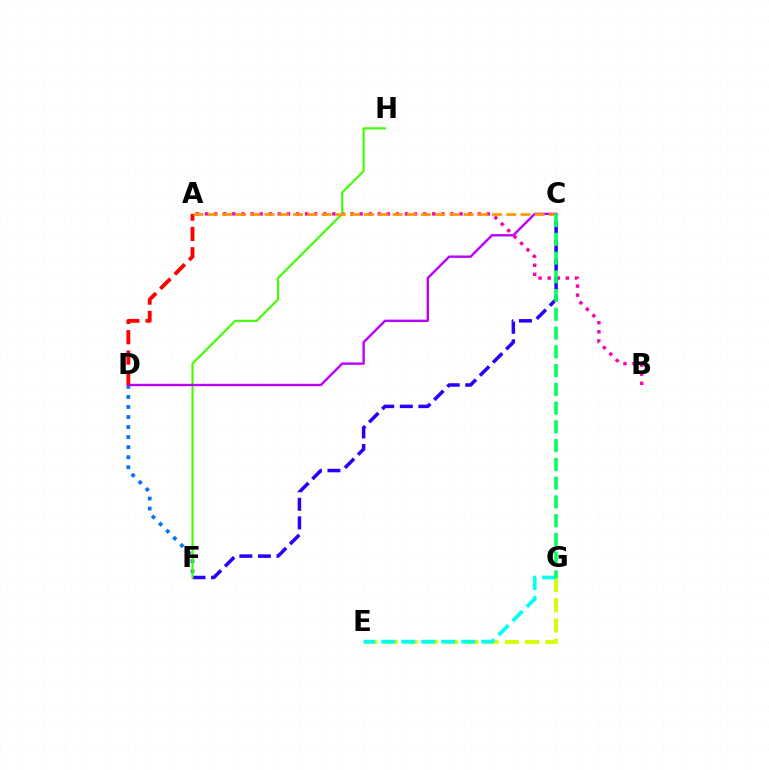{('E', 'G'): [{'color': '#d1ff00', 'line_style': 'dashed', 'thickness': 2.75}, {'color': '#00fff6', 'line_style': 'dashed', 'thickness': 2.72}], ('A', 'B'): [{'color': '#ff00ac', 'line_style': 'dotted', 'thickness': 2.47}], ('C', 'F'): [{'color': '#2500ff', 'line_style': 'dashed', 'thickness': 2.52}], ('D', 'F'): [{'color': '#0074ff', 'line_style': 'dotted', 'thickness': 2.73}], ('F', 'H'): [{'color': '#3dff00', 'line_style': 'solid', 'thickness': 1.53}], ('C', 'D'): [{'color': '#b900ff', 'line_style': 'solid', 'thickness': 1.72}], ('A', 'D'): [{'color': '#ff0000', 'line_style': 'dashed', 'thickness': 2.76}], ('A', 'C'): [{'color': '#ff9400', 'line_style': 'dashed', 'thickness': 1.93}], ('C', 'G'): [{'color': '#00ff5c', 'line_style': 'dashed', 'thickness': 2.55}]}